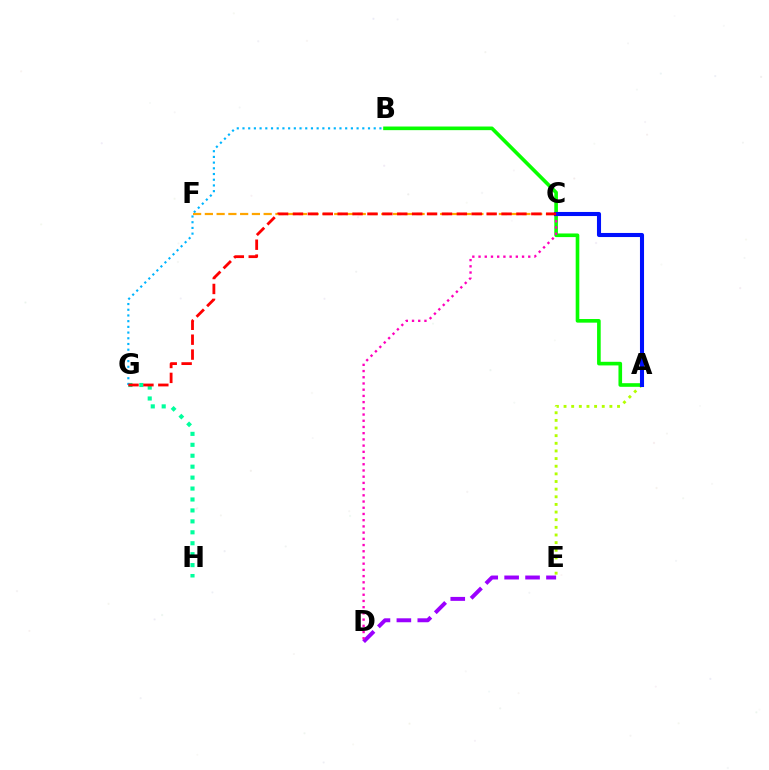{('A', 'E'): [{'color': '#b3ff00', 'line_style': 'dotted', 'thickness': 2.08}], ('D', 'E'): [{'color': '#9b00ff', 'line_style': 'dashed', 'thickness': 2.84}], ('A', 'B'): [{'color': '#08ff00', 'line_style': 'solid', 'thickness': 2.61}], ('C', 'D'): [{'color': '#ff00bd', 'line_style': 'dotted', 'thickness': 1.69}], ('A', 'C'): [{'color': '#0010ff', 'line_style': 'solid', 'thickness': 2.94}], ('C', 'F'): [{'color': '#ffa500', 'line_style': 'dashed', 'thickness': 1.6}], ('G', 'H'): [{'color': '#00ff9d', 'line_style': 'dotted', 'thickness': 2.97}], ('B', 'G'): [{'color': '#00b5ff', 'line_style': 'dotted', 'thickness': 1.55}], ('C', 'G'): [{'color': '#ff0000', 'line_style': 'dashed', 'thickness': 2.02}]}